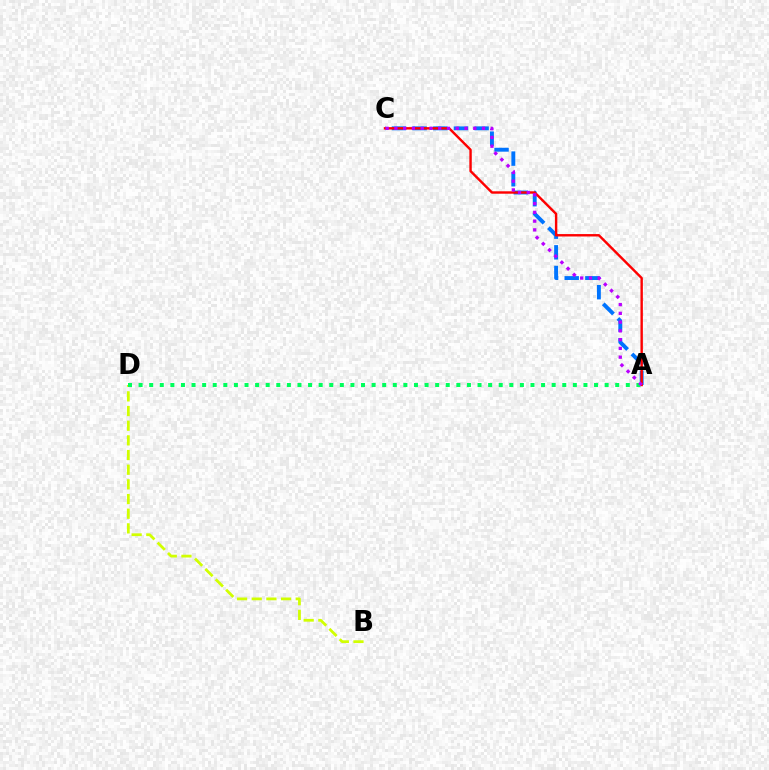{('A', 'C'): [{'color': '#0074ff', 'line_style': 'dashed', 'thickness': 2.81}, {'color': '#ff0000', 'line_style': 'solid', 'thickness': 1.74}, {'color': '#b900ff', 'line_style': 'dotted', 'thickness': 2.38}], ('B', 'D'): [{'color': '#d1ff00', 'line_style': 'dashed', 'thickness': 1.99}], ('A', 'D'): [{'color': '#00ff5c', 'line_style': 'dotted', 'thickness': 2.88}]}